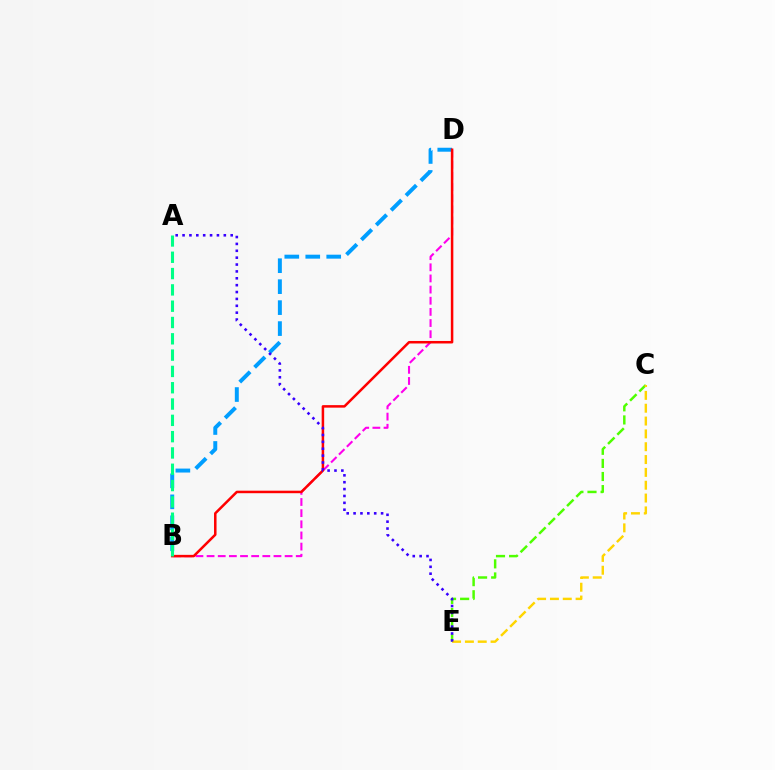{('B', 'D'): [{'color': '#ff00ed', 'line_style': 'dashed', 'thickness': 1.51}, {'color': '#009eff', 'line_style': 'dashed', 'thickness': 2.85}, {'color': '#ff0000', 'line_style': 'solid', 'thickness': 1.81}], ('C', 'E'): [{'color': '#4fff00', 'line_style': 'dashed', 'thickness': 1.78}, {'color': '#ffd500', 'line_style': 'dashed', 'thickness': 1.74}], ('A', 'B'): [{'color': '#00ff86', 'line_style': 'dashed', 'thickness': 2.22}], ('A', 'E'): [{'color': '#3700ff', 'line_style': 'dotted', 'thickness': 1.87}]}